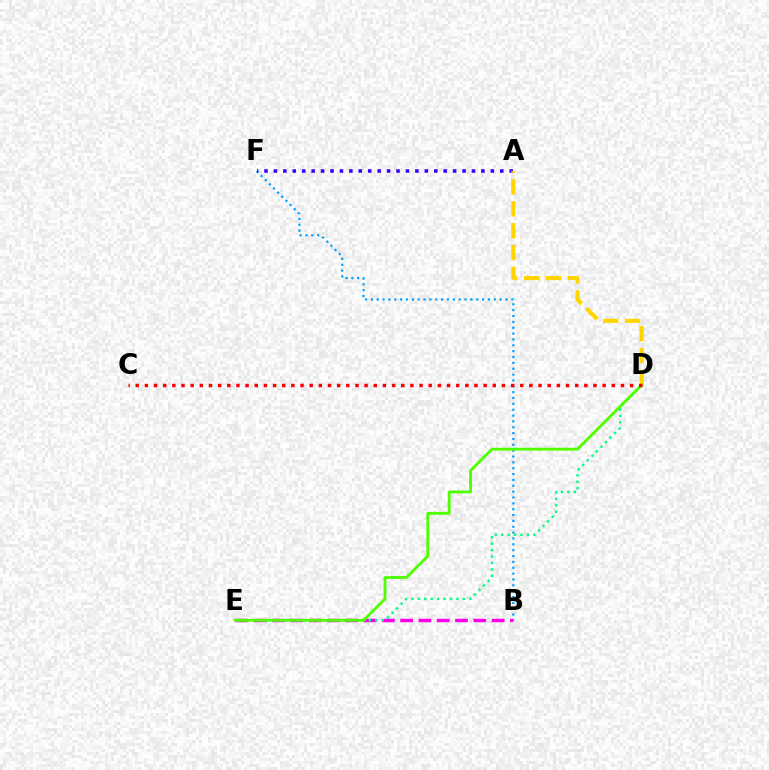{('B', 'F'): [{'color': '#009eff', 'line_style': 'dotted', 'thickness': 1.59}], ('A', 'F'): [{'color': '#3700ff', 'line_style': 'dotted', 'thickness': 2.56}], ('A', 'D'): [{'color': '#ffd500', 'line_style': 'dashed', 'thickness': 2.97}], ('B', 'E'): [{'color': '#ff00ed', 'line_style': 'dashed', 'thickness': 2.49}], ('D', 'E'): [{'color': '#00ff86', 'line_style': 'dotted', 'thickness': 1.75}, {'color': '#4fff00', 'line_style': 'solid', 'thickness': 2.05}], ('C', 'D'): [{'color': '#ff0000', 'line_style': 'dotted', 'thickness': 2.49}]}